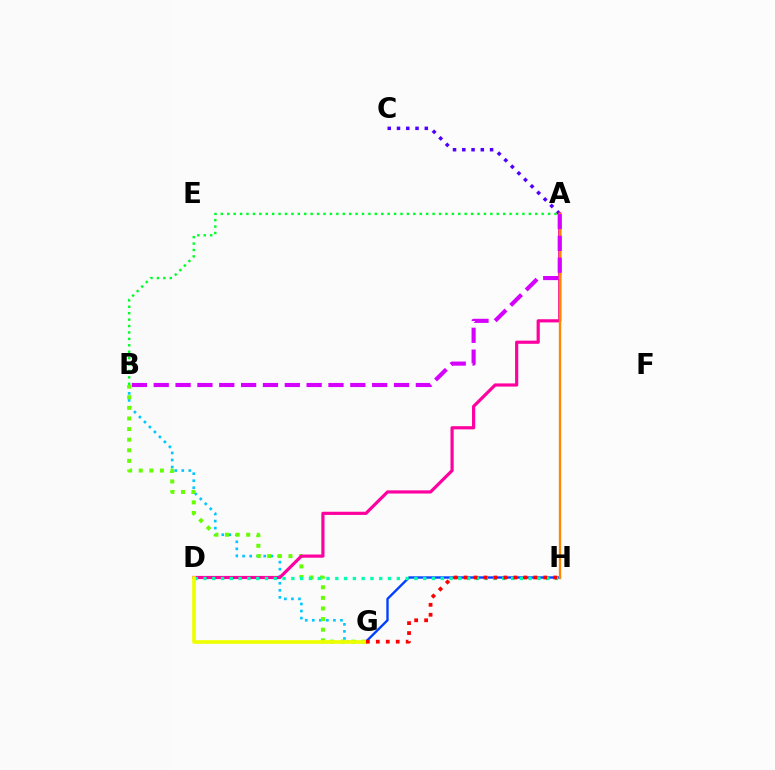{('G', 'H'): [{'color': '#003fff', 'line_style': 'solid', 'thickness': 1.7}, {'color': '#ff0000', 'line_style': 'dotted', 'thickness': 2.7}], ('A', 'C'): [{'color': '#4f00ff', 'line_style': 'dotted', 'thickness': 2.52}], ('B', 'G'): [{'color': '#00c7ff', 'line_style': 'dotted', 'thickness': 1.91}, {'color': '#66ff00', 'line_style': 'dotted', 'thickness': 2.88}], ('A', 'D'): [{'color': '#ff00a0', 'line_style': 'solid', 'thickness': 2.29}], ('A', 'H'): [{'color': '#ff8800', 'line_style': 'solid', 'thickness': 1.68}], ('D', 'H'): [{'color': '#00ffaf', 'line_style': 'dotted', 'thickness': 2.39}], ('D', 'G'): [{'color': '#eeff00', 'line_style': 'solid', 'thickness': 2.63}], ('A', 'B'): [{'color': '#00ff27', 'line_style': 'dotted', 'thickness': 1.74}, {'color': '#d600ff', 'line_style': 'dashed', 'thickness': 2.97}]}